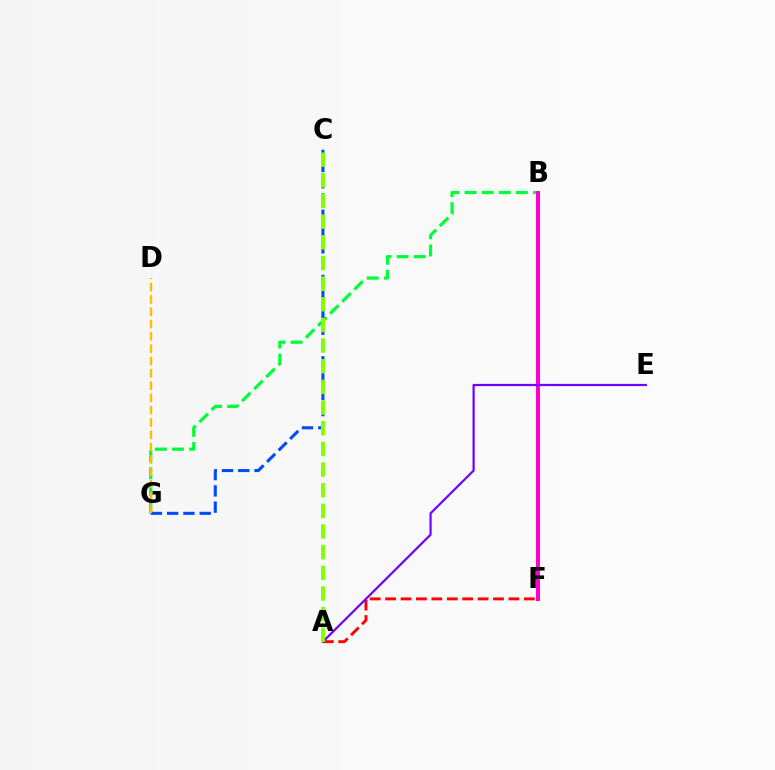{('A', 'F'): [{'color': '#ff0000', 'line_style': 'dashed', 'thickness': 2.09}], ('B', 'G'): [{'color': '#00ff39', 'line_style': 'dashed', 'thickness': 2.32}], ('B', 'F'): [{'color': '#00fff6', 'line_style': 'dotted', 'thickness': 1.78}, {'color': '#ff00cf', 'line_style': 'solid', 'thickness': 2.88}], ('C', 'G'): [{'color': '#004bff', 'line_style': 'dashed', 'thickness': 2.21}], ('D', 'G'): [{'color': '#ffbd00', 'line_style': 'dashed', 'thickness': 1.67}], ('A', 'E'): [{'color': '#7200ff', 'line_style': 'solid', 'thickness': 1.59}], ('A', 'C'): [{'color': '#84ff00', 'line_style': 'dashed', 'thickness': 2.81}]}